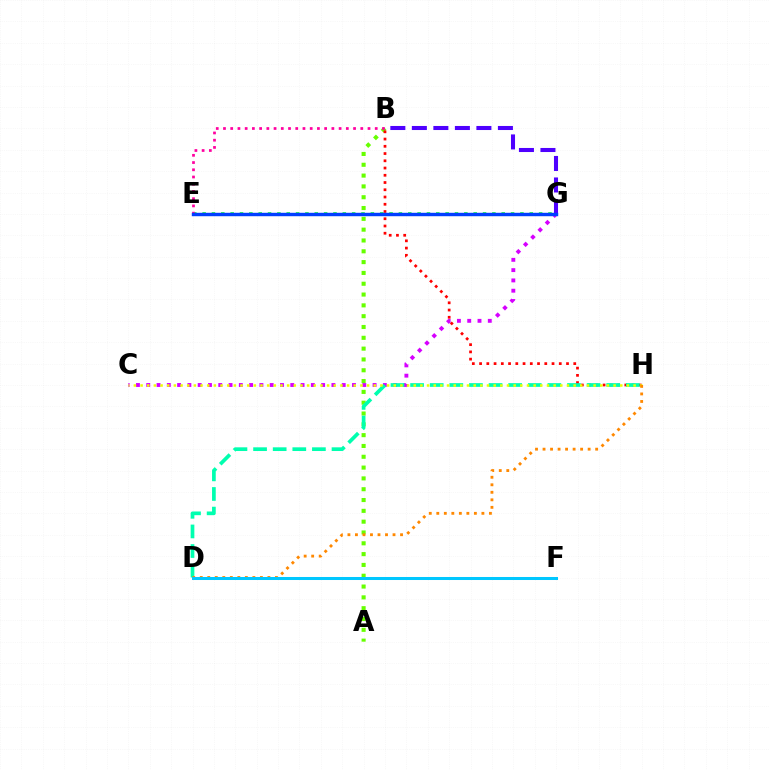{('C', 'G'): [{'color': '#d600ff', 'line_style': 'dotted', 'thickness': 2.8}], ('E', 'G'): [{'color': '#00ff27', 'line_style': 'dotted', 'thickness': 2.54}, {'color': '#003fff', 'line_style': 'solid', 'thickness': 2.46}], ('A', 'B'): [{'color': '#66ff00', 'line_style': 'dotted', 'thickness': 2.94}], ('B', 'H'): [{'color': '#ff0000', 'line_style': 'dotted', 'thickness': 1.97}], ('D', 'H'): [{'color': '#00ffaf', 'line_style': 'dashed', 'thickness': 2.66}, {'color': '#ff8800', 'line_style': 'dotted', 'thickness': 2.04}], ('C', 'H'): [{'color': '#eeff00', 'line_style': 'dotted', 'thickness': 1.81}], ('B', 'E'): [{'color': '#ff00a0', 'line_style': 'dotted', 'thickness': 1.96}], ('B', 'G'): [{'color': '#4f00ff', 'line_style': 'dashed', 'thickness': 2.92}], ('D', 'F'): [{'color': '#00c7ff', 'line_style': 'solid', 'thickness': 2.18}]}